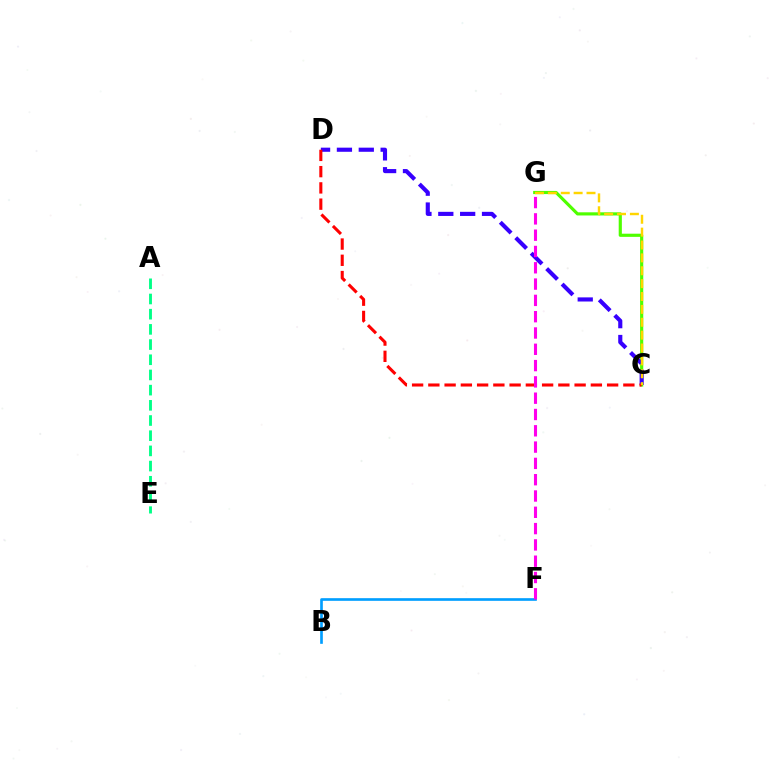{('C', 'G'): [{'color': '#4fff00', 'line_style': 'solid', 'thickness': 2.28}, {'color': '#ffd500', 'line_style': 'dashed', 'thickness': 1.75}], ('B', 'F'): [{'color': '#009eff', 'line_style': 'solid', 'thickness': 1.91}], ('C', 'D'): [{'color': '#3700ff', 'line_style': 'dashed', 'thickness': 2.97}, {'color': '#ff0000', 'line_style': 'dashed', 'thickness': 2.21}], ('A', 'E'): [{'color': '#00ff86', 'line_style': 'dashed', 'thickness': 2.06}], ('F', 'G'): [{'color': '#ff00ed', 'line_style': 'dashed', 'thickness': 2.21}]}